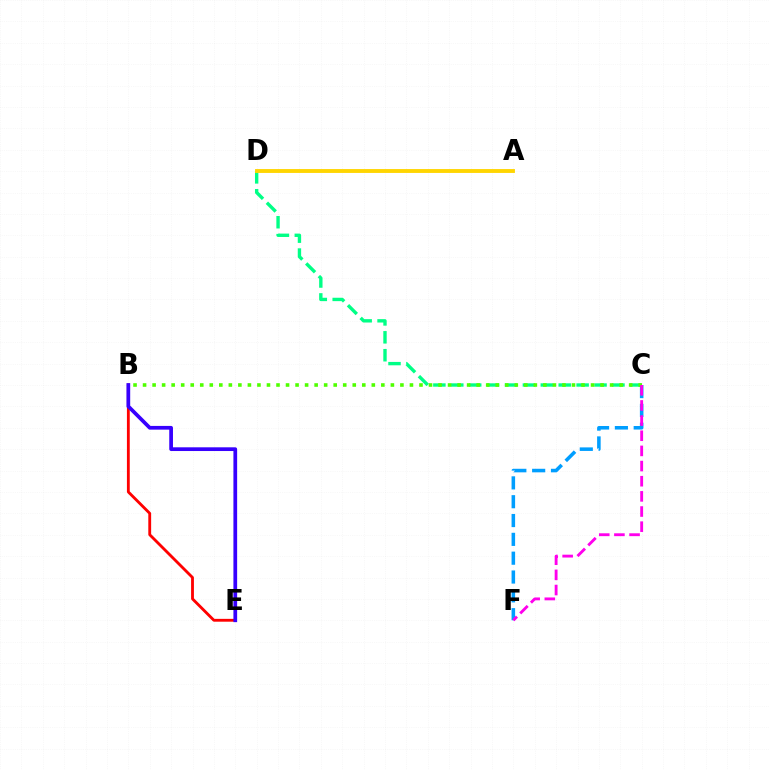{('C', 'D'): [{'color': '#00ff86', 'line_style': 'dashed', 'thickness': 2.43}], ('B', 'E'): [{'color': '#ff0000', 'line_style': 'solid', 'thickness': 2.04}, {'color': '#3700ff', 'line_style': 'solid', 'thickness': 2.68}], ('C', 'F'): [{'color': '#009eff', 'line_style': 'dashed', 'thickness': 2.56}, {'color': '#ff00ed', 'line_style': 'dashed', 'thickness': 2.06}], ('B', 'C'): [{'color': '#4fff00', 'line_style': 'dotted', 'thickness': 2.59}], ('A', 'D'): [{'color': '#ffd500', 'line_style': 'solid', 'thickness': 2.79}]}